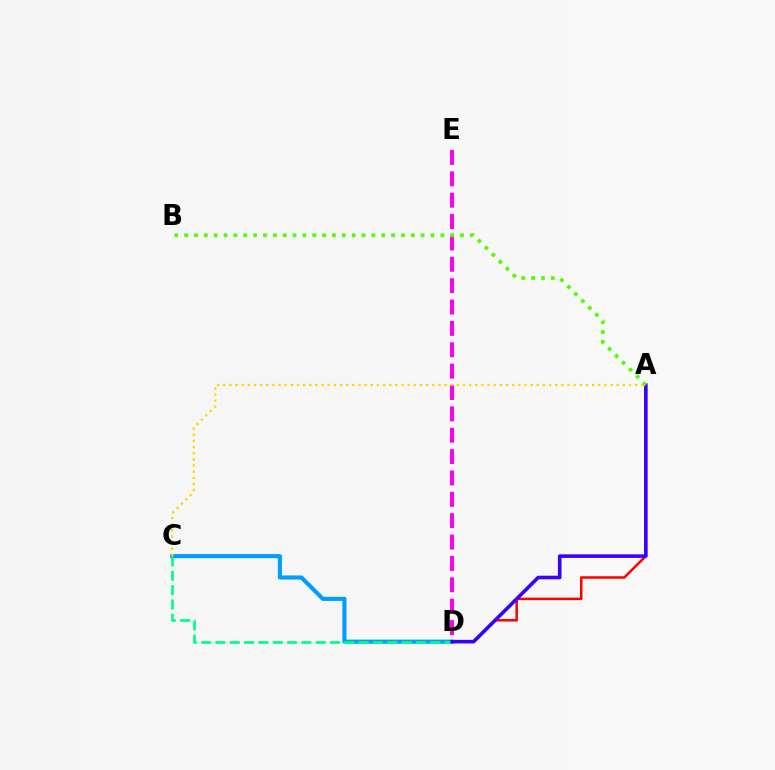{('A', 'D'): [{'color': '#ff0000', 'line_style': 'solid', 'thickness': 1.82}, {'color': '#3700ff', 'line_style': 'solid', 'thickness': 2.58}], ('C', 'D'): [{'color': '#009eff', 'line_style': 'solid', 'thickness': 2.95}, {'color': '#00ff86', 'line_style': 'dashed', 'thickness': 1.95}], ('D', 'E'): [{'color': '#ff00ed', 'line_style': 'dashed', 'thickness': 2.9}], ('A', 'C'): [{'color': '#ffd500', 'line_style': 'dotted', 'thickness': 1.67}], ('A', 'B'): [{'color': '#4fff00', 'line_style': 'dotted', 'thickness': 2.68}]}